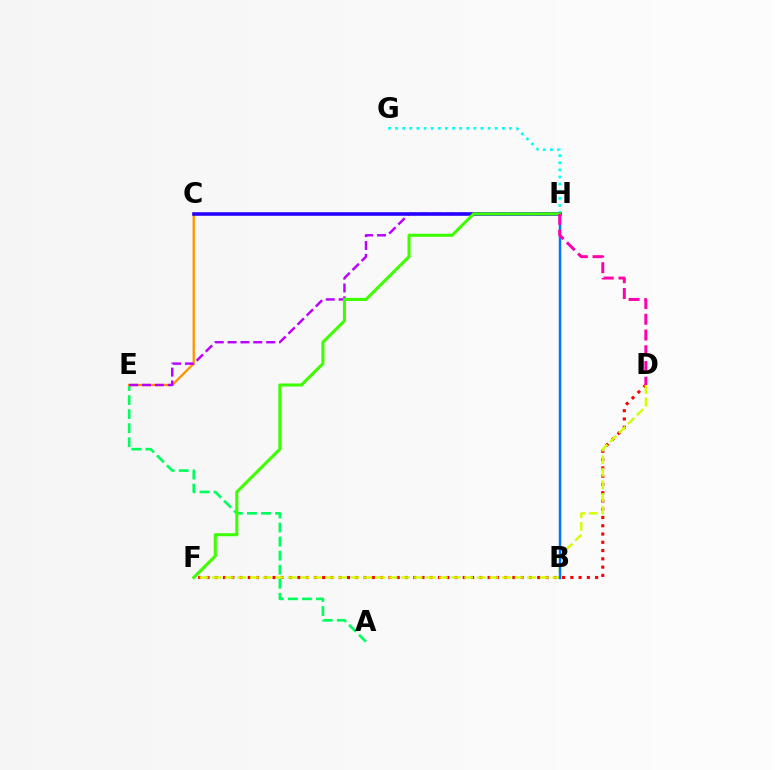{('D', 'F'): [{'color': '#ff0000', 'line_style': 'dotted', 'thickness': 2.25}, {'color': '#d1ff00', 'line_style': 'dashed', 'thickness': 1.71}], ('A', 'E'): [{'color': '#00ff5c', 'line_style': 'dashed', 'thickness': 1.91}], ('G', 'H'): [{'color': '#00fff6', 'line_style': 'dotted', 'thickness': 1.93}], ('C', 'E'): [{'color': '#ff9400', 'line_style': 'solid', 'thickness': 1.67}], ('B', 'H'): [{'color': '#0074ff', 'line_style': 'solid', 'thickness': 1.78}], ('E', 'H'): [{'color': '#b900ff', 'line_style': 'dashed', 'thickness': 1.75}], ('C', 'H'): [{'color': '#2500ff', 'line_style': 'solid', 'thickness': 2.57}], ('F', 'H'): [{'color': '#3dff00', 'line_style': 'solid', 'thickness': 2.2}], ('D', 'H'): [{'color': '#ff00ac', 'line_style': 'dashed', 'thickness': 2.14}]}